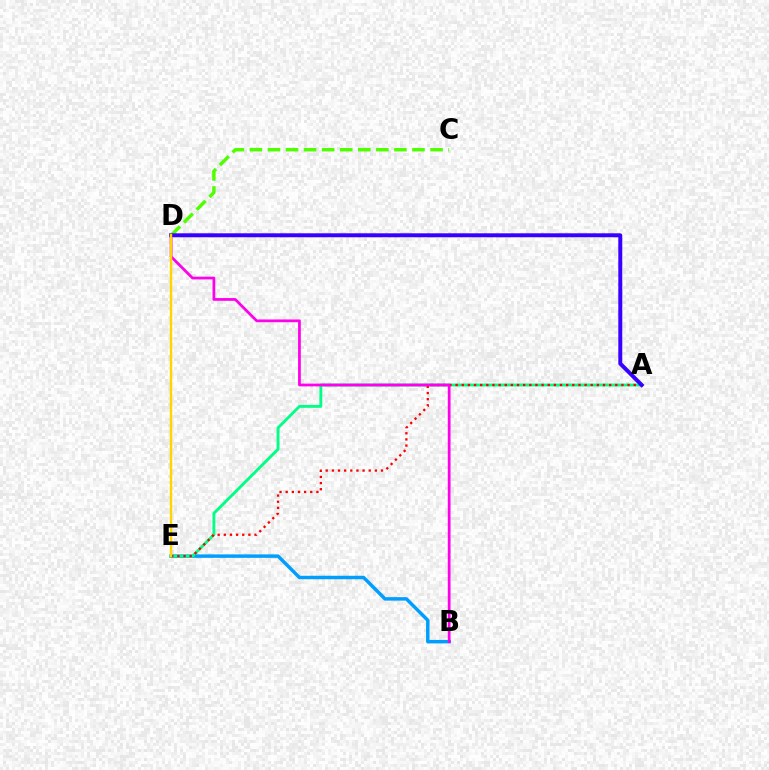{('B', 'E'): [{'color': '#009eff', 'line_style': 'solid', 'thickness': 2.49}], ('A', 'E'): [{'color': '#00ff86', 'line_style': 'solid', 'thickness': 2.06}, {'color': '#ff0000', 'line_style': 'dotted', 'thickness': 1.67}], ('B', 'D'): [{'color': '#ff00ed', 'line_style': 'solid', 'thickness': 1.98}], ('C', 'D'): [{'color': '#4fff00', 'line_style': 'dashed', 'thickness': 2.45}], ('A', 'D'): [{'color': '#3700ff', 'line_style': 'solid', 'thickness': 2.85}], ('D', 'E'): [{'color': '#ffd500', 'line_style': 'solid', 'thickness': 1.73}]}